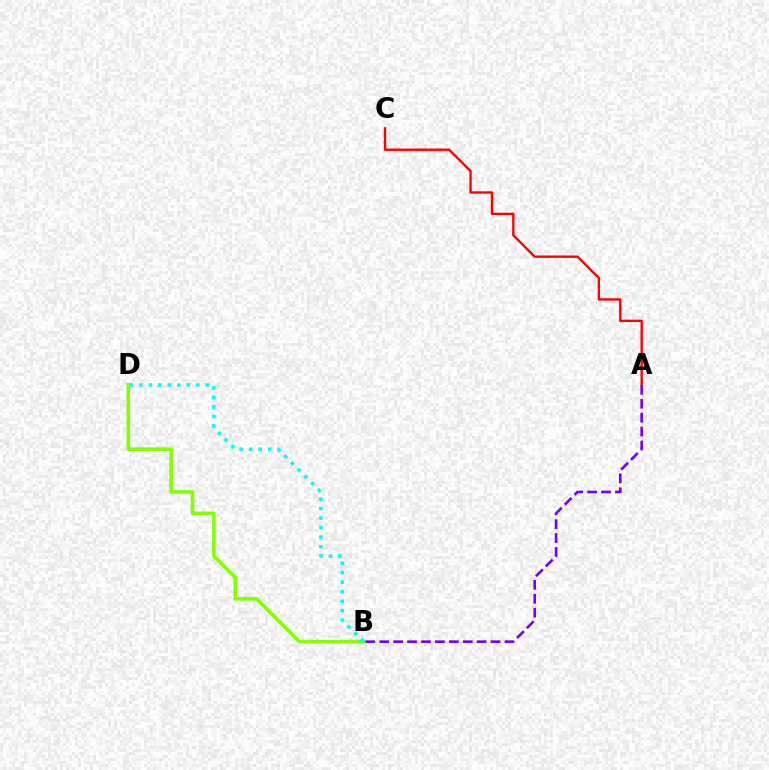{('B', 'D'): [{'color': '#84ff00', 'line_style': 'solid', 'thickness': 2.57}, {'color': '#00fff6', 'line_style': 'dotted', 'thickness': 2.58}], ('A', 'B'): [{'color': '#7200ff', 'line_style': 'dashed', 'thickness': 1.89}], ('A', 'C'): [{'color': '#ff0000', 'line_style': 'solid', 'thickness': 1.7}]}